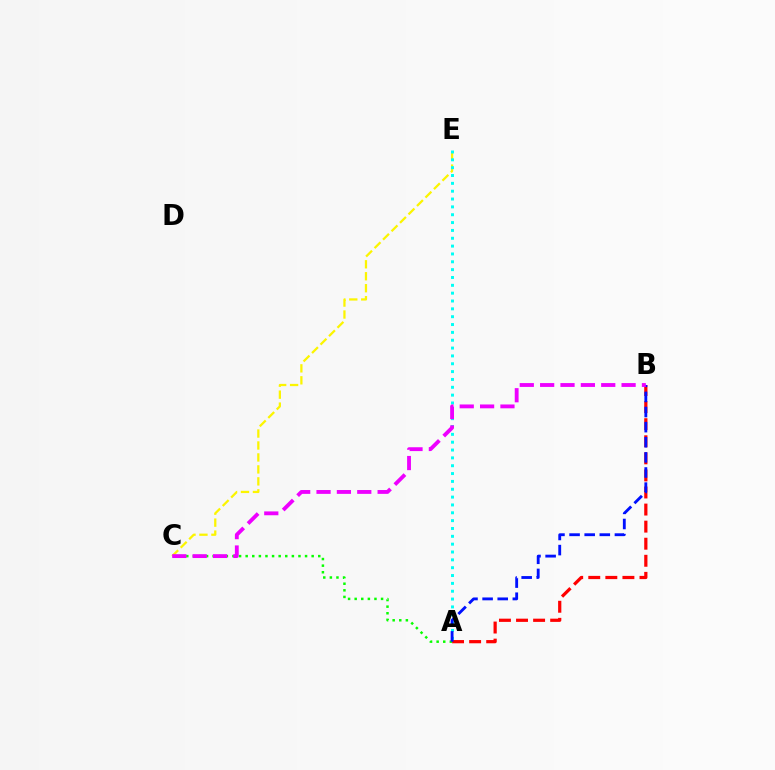{('C', 'E'): [{'color': '#fcf500', 'line_style': 'dashed', 'thickness': 1.62}], ('A', 'E'): [{'color': '#00fff6', 'line_style': 'dotted', 'thickness': 2.13}], ('A', 'B'): [{'color': '#ff0000', 'line_style': 'dashed', 'thickness': 2.32}, {'color': '#0010ff', 'line_style': 'dashed', 'thickness': 2.05}], ('A', 'C'): [{'color': '#08ff00', 'line_style': 'dotted', 'thickness': 1.79}], ('B', 'C'): [{'color': '#ee00ff', 'line_style': 'dashed', 'thickness': 2.77}]}